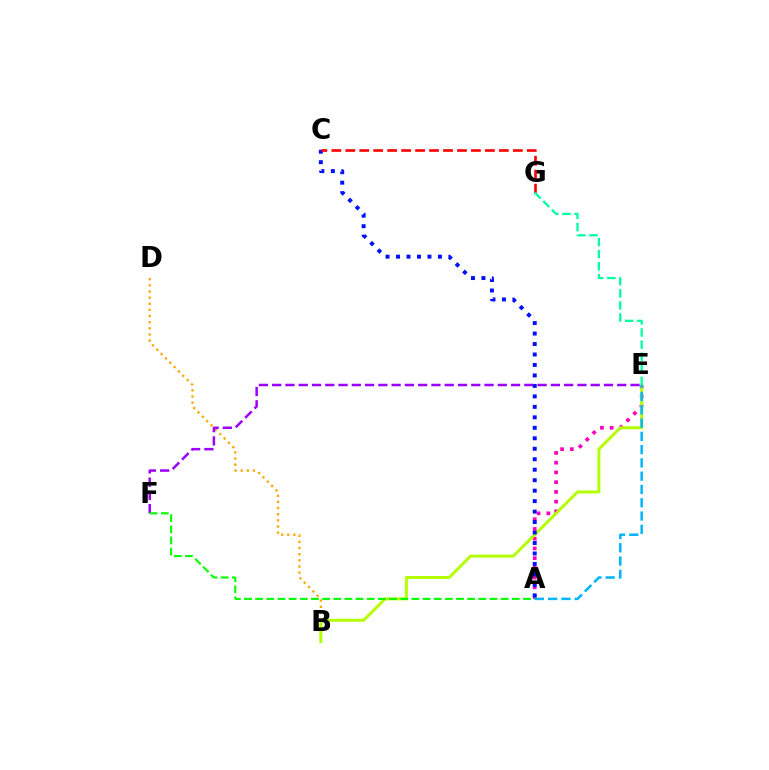{('B', 'D'): [{'color': '#ffa500', 'line_style': 'dotted', 'thickness': 1.67}], ('A', 'E'): [{'color': '#ff00bd', 'line_style': 'dotted', 'thickness': 2.65}, {'color': '#00b5ff', 'line_style': 'dashed', 'thickness': 1.8}], ('B', 'E'): [{'color': '#b3ff00', 'line_style': 'solid', 'thickness': 2.13}], ('A', 'C'): [{'color': '#0010ff', 'line_style': 'dotted', 'thickness': 2.85}], ('C', 'G'): [{'color': '#ff0000', 'line_style': 'dashed', 'thickness': 1.9}], ('E', 'F'): [{'color': '#9b00ff', 'line_style': 'dashed', 'thickness': 1.8}], ('A', 'F'): [{'color': '#08ff00', 'line_style': 'dashed', 'thickness': 1.52}], ('E', 'G'): [{'color': '#00ff9d', 'line_style': 'dashed', 'thickness': 1.65}]}